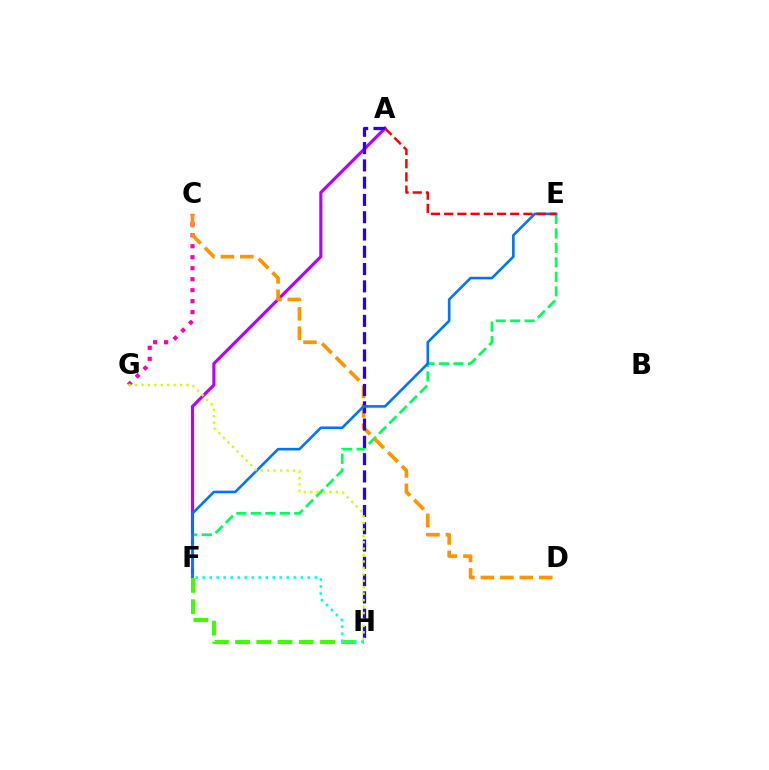{('A', 'F'): [{'color': '#b900ff', 'line_style': 'solid', 'thickness': 2.26}], ('C', 'G'): [{'color': '#ff00ac', 'line_style': 'dotted', 'thickness': 2.99}], ('E', 'F'): [{'color': '#00ff5c', 'line_style': 'dashed', 'thickness': 1.97}, {'color': '#0074ff', 'line_style': 'solid', 'thickness': 1.88}], ('C', 'D'): [{'color': '#ff9400', 'line_style': 'dashed', 'thickness': 2.64}], ('A', 'H'): [{'color': '#2500ff', 'line_style': 'dashed', 'thickness': 2.35}], ('G', 'H'): [{'color': '#d1ff00', 'line_style': 'dotted', 'thickness': 1.75}], ('A', 'E'): [{'color': '#ff0000', 'line_style': 'dashed', 'thickness': 1.79}], ('F', 'H'): [{'color': '#3dff00', 'line_style': 'dashed', 'thickness': 2.88}, {'color': '#00fff6', 'line_style': 'dotted', 'thickness': 1.9}]}